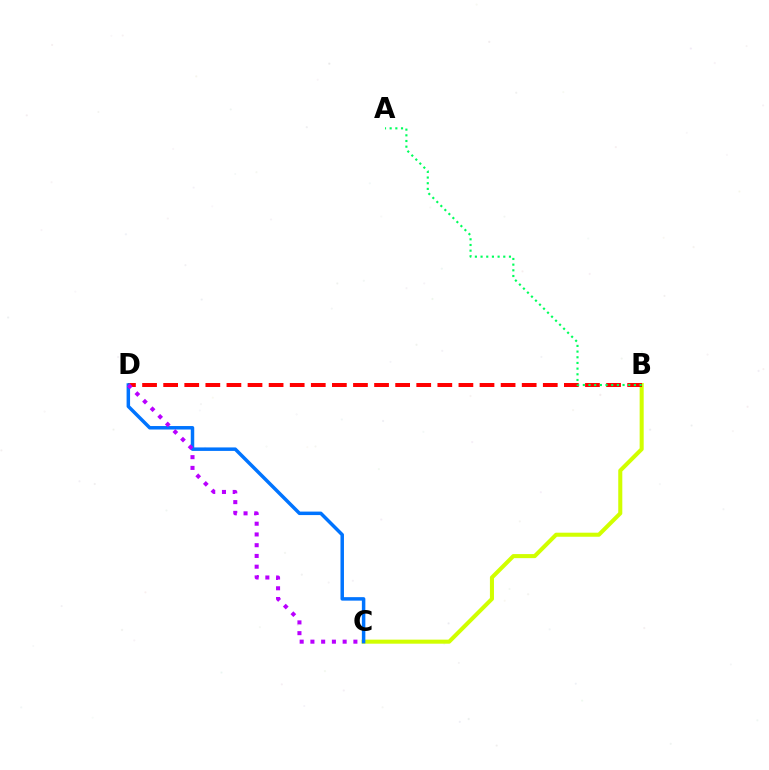{('B', 'C'): [{'color': '#d1ff00', 'line_style': 'solid', 'thickness': 2.92}], ('B', 'D'): [{'color': '#ff0000', 'line_style': 'dashed', 'thickness': 2.87}], ('C', 'D'): [{'color': '#0074ff', 'line_style': 'solid', 'thickness': 2.51}, {'color': '#b900ff', 'line_style': 'dotted', 'thickness': 2.92}], ('A', 'B'): [{'color': '#00ff5c', 'line_style': 'dotted', 'thickness': 1.54}]}